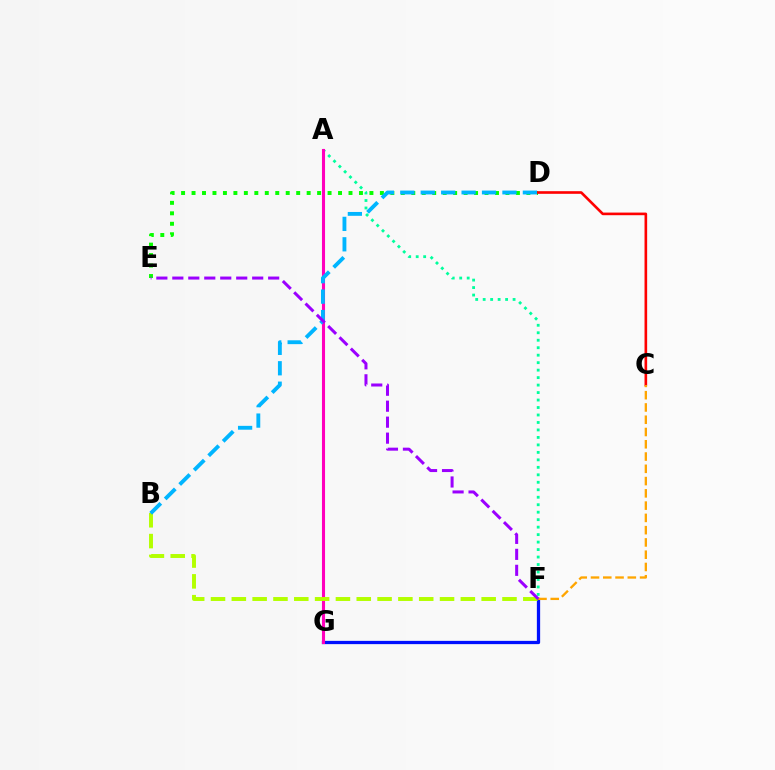{('A', 'F'): [{'color': '#00ff9d', 'line_style': 'dotted', 'thickness': 2.03}], ('F', 'G'): [{'color': '#0010ff', 'line_style': 'solid', 'thickness': 2.35}], ('D', 'E'): [{'color': '#08ff00', 'line_style': 'dotted', 'thickness': 2.84}], ('A', 'G'): [{'color': '#ff00bd', 'line_style': 'solid', 'thickness': 2.22}], ('B', 'F'): [{'color': '#b3ff00', 'line_style': 'dashed', 'thickness': 2.83}], ('C', 'D'): [{'color': '#ff0000', 'line_style': 'solid', 'thickness': 1.89}], ('C', 'F'): [{'color': '#ffa500', 'line_style': 'dashed', 'thickness': 1.67}], ('B', 'D'): [{'color': '#00b5ff', 'line_style': 'dashed', 'thickness': 2.77}], ('E', 'F'): [{'color': '#9b00ff', 'line_style': 'dashed', 'thickness': 2.17}]}